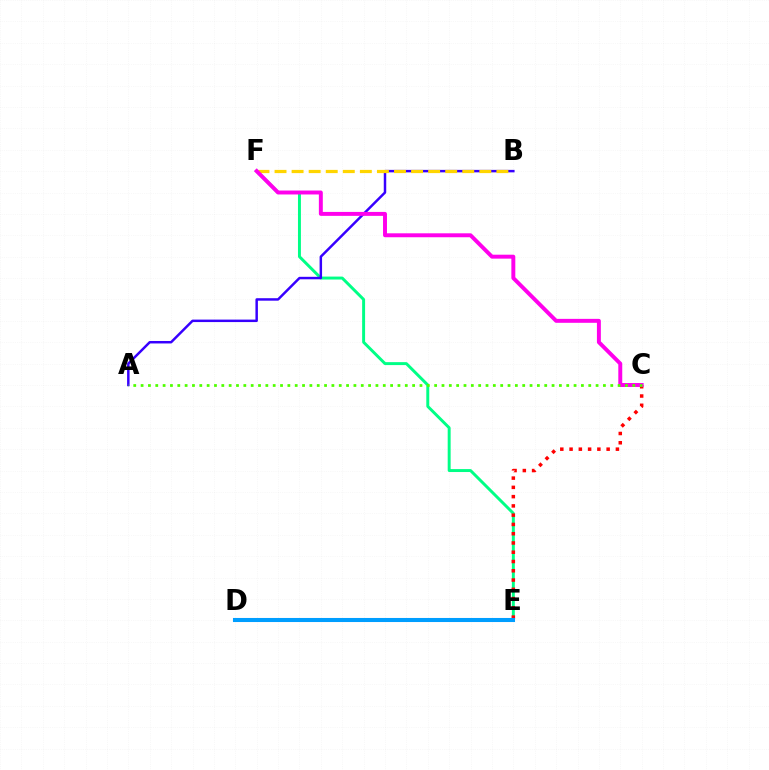{('E', 'F'): [{'color': '#00ff86', 'line_style': 'solid', 'thickness': 2.12}], ('A', 'B'): [{'color': '#3700ff', 'line_style': 'solid', 'thickness': 1.78}], ('B', 'F'): [{'color': '#ffd500', 'line_style': 'dashed', 'thickness': 2.32}], ('C', 'E'): [{'color': '#ff0000', 'line_style': 'dotted', 'thickness': 2.52}], ('D', 'E'): [{'color': '#009eff', 'line_style': 'solid', 'thickness': 2.93}], ('C', 'F'): [{'color': '#ff00ed', 'line_style': 'solid', 'thickness': 2.84}], ('A', 'C'): [{'color': '#4fff00', 'line_style': 'dotted', 'thickness': 1.99}]}